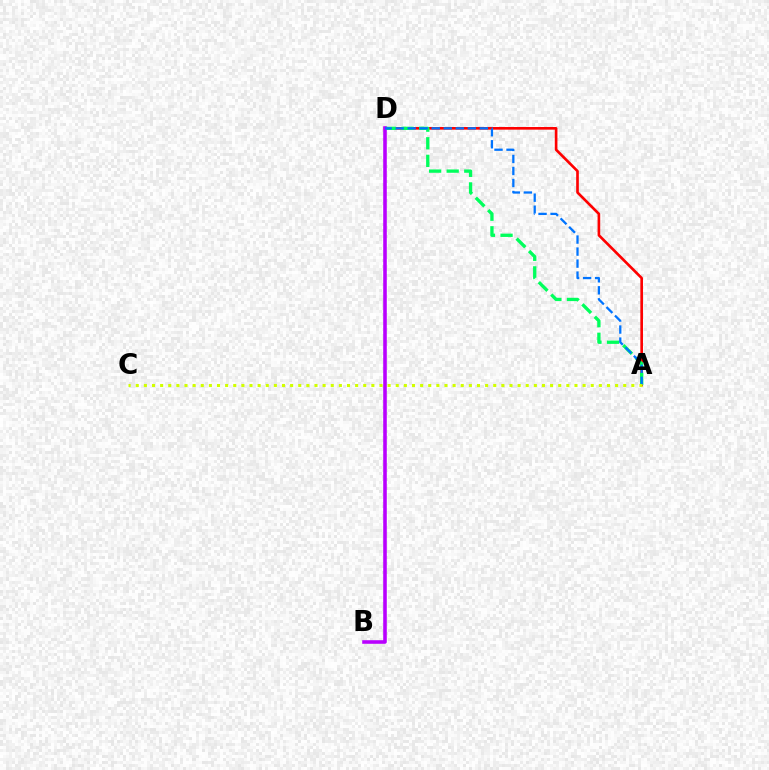{('A', 'D'): [{'color': '#ff0000', 'line_style': 'solid', 'thickness': 1.91}, {'color': '#00ff5c', 'line_style': 'dashed', 'thickness': 2.39}, {'color': '#0074ff', 'line_style': 'dashed', 'thickness': 1.63}], ('B', 'D'): [{'color': '#b900ff', 'line_style': 'solid', 'thickness': 2.58}], ('A', 'C'): [{'color': '#d1ff00', 'line_style': 'dotted', 'thickness': 2.21}]}